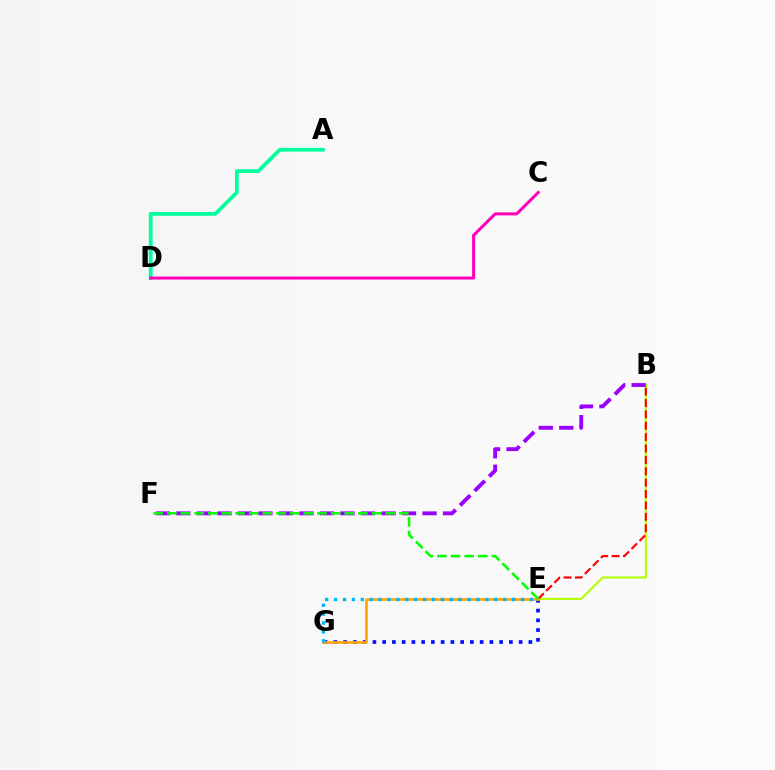{('E', 'G'): [{'color': '#0010ff', 'line_style': 'dotted', 'thickness': 2.65}, {'color': '#ffa500', 'line_style': 'solid', 'thickness': 1.9}, {'color': '#00b5ff', 'line_style': 'dotted', 'thickness': 2.42}], ('B', 'E'): [{'color': '#b3ff00', 'line_style': 'solid', 'thickness': 1.5}, {'color': '#ff0000', 'line_style': 'dashed', 'thickness': 1.55}], ('B', 'F'): [{'color': '#9b00ff', 'line_style': 'dashed', 'thickness': 2.79}], ('A', 'D'): [{'color': '#00ff9d', 'line_style': 'solid', 'thickness': 2.7}], ('E', 'F'): [{'color': '#08ff00', 'line_style': 'dashed', 'thickness': 1.85}], ('C', 'D'): [{'color': '#ff00bd', 'line_style': 'solid', 'thickness': 2.17}]}